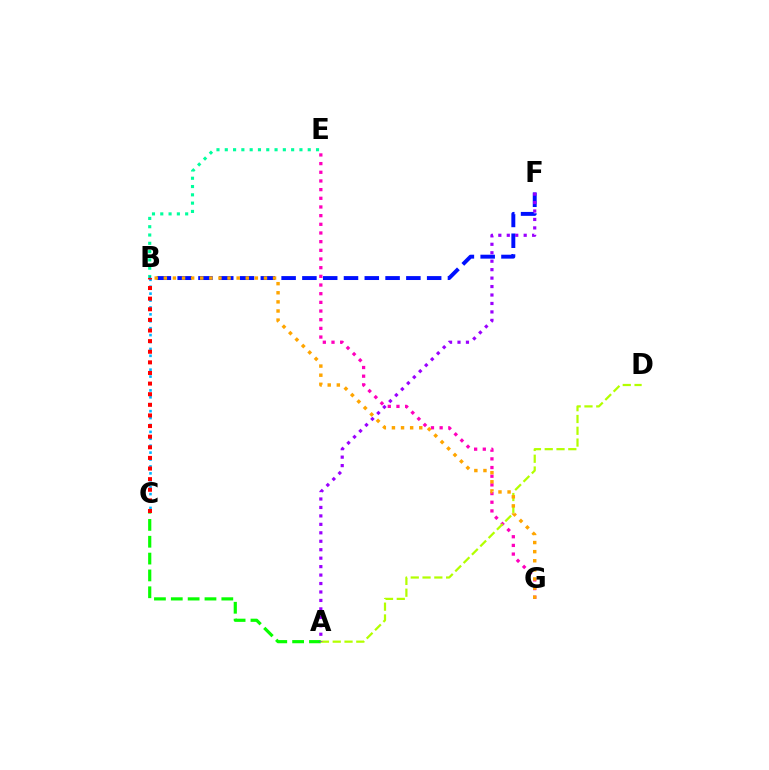{('A', 'C'): [{'color': '#08ff00', 'line_style': 'dashed', 'thickness': 2.29}], ('E', 'G'): [{'color': '#ff00bd', 'line_style': 'dotted', 'thickness': 2.36}], ('A', 'D'): [{'color': '#b3ff00', 'line_style': 'dashed', 'thickness': 1.6}], ('B', 'E'): [{'color': '#00ff9d', 'line_style': 'dotted', 'thickness': 2.25}], ('B', 'C'): [{'color': '#00b5ff', 'line_style': 'dotted', 'thickness': 1.88}, {'color': '#ff0000', 'line_style': 'dotted', 'thickness': 2.88}], ('B', 'F'): [{'color': '#0010ff', 'line_style': 'dashed', 'thickness': 2.82}], ('B', 'G'): [{'color': '#ffa500', 'line_style': 'dotted', 'thickness': 2.47}], ('A', 'F'): [{'color': '#9b00ff', 'line_style': 'dotted', 'thickness': 2.3}]}